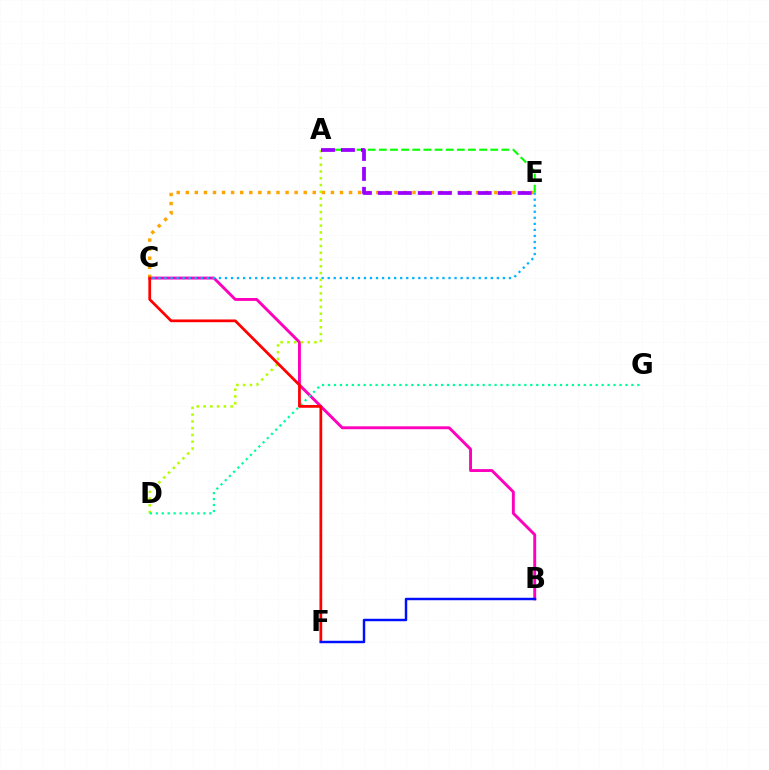{('B', 'C'): [{'color': '#ff00bd', 'line_style': 'solid', 'thickness': 2.09}], ('C', 'E'): [{'color': '#ffa500', 'line_style': 'dotted', 'thickness': 2.46}, {'color': '#00b5ff', 'line_style': 'dotted', 'thickness': 1.64}], ('A', 'D'): [{'color': '#b3ff00', 'line_style': 'dotted', 'thickness': 1.84}], ('A', 'E'): [{'color': '#08ff00', 'line_style': 'dashed', 'thickness': 1.51}, {'color': '#9b00ff', 'line_style': 'dashed', 'thickness': 2.71}], ('D', 'G'): [{'color': '#00ff9d', 'line_style': 'dotted', 'thickness': 1.62}], ('C', 'F'): [{'color': '#ff0000', 'line_style': 'solid', 'thickness': 1.97}], ('B', 'F'): [{'color': '#0010ff', 'line_style': 'solid', 'thickness': 1.77}]}